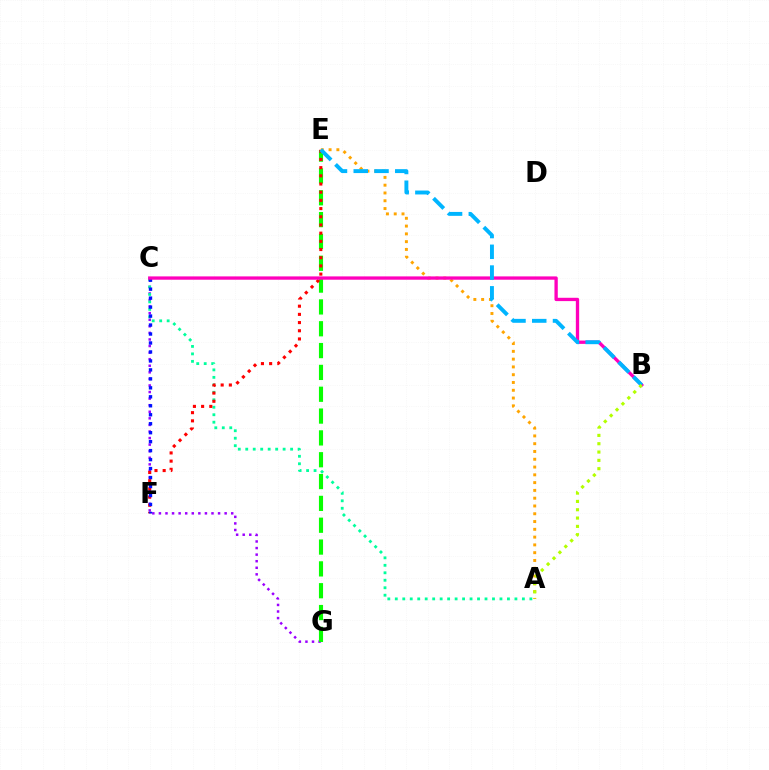{('C', 'G'): [{'color': '#9b00ff', 'line_style': 'dotted', 'thickness': 1.79}], ('A', 'C'): [{'color': '#00ff9d', 'line_style': 'dotted', 'thickness': 2.03}], ('E', 'G'): [{'color': '#08ff00', 'line_style': 'dashed', 'thickness': 2.97}], ('E', 'F'): [{'color': '#ff0000', 'line_style': 'dotted', 'thickness': 2.22}], ('C', 'F'): [{'color': '#0010ff', 'line_style': 'dotted', 'thickness': 2.44}], ('A', 'E'): [{'color': '#ffa500', 'line_style': 'dotted', 'thickness': 2.12}], ('B', 'C'): [{'color': '#ff00bd', 'line_style': 'solid', 'thickness': 2.39}], ('B', 'E'): [{'color': '#00b5ff', 'line_style': 'dashed', 'thickness': 2.82}], ('A', 'B'): [{'color': '#b3ff00', 'line_style': 'dotted', 'thickness': 2.26}]}